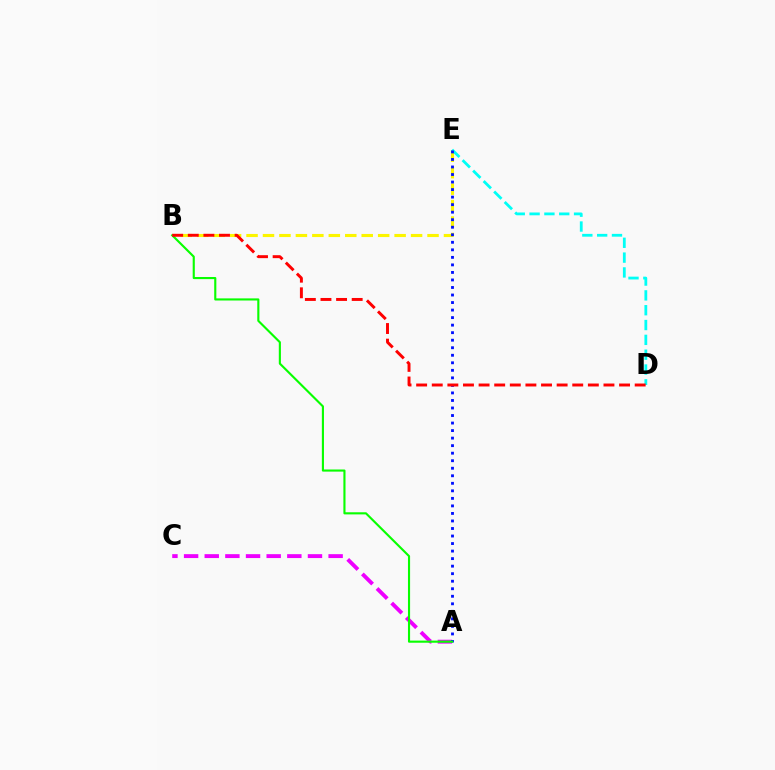{('A', 'C'): [{'color': '#ee00ff', 'line_style': 'dashed', 'thickness': 2.8}], ('B', 'E'): [{'color': '#fcf500', 'line_style': 'dashed', 'thickness': 2.24}], ('D', 'E'): [{'color': '#00fff6', 'line_style': 'dashed', 'thickness': 2.01}], ('A', 'E'): [{'color': '#0010ff', 'line_style': 'dotted', 'thickness': 2.05}], ('A', 'B'): [{'color': '#08ff00', 'line_style': 'solid', 'thickness': 1.53}], ('B', 'D'): [{'color': '#ff0000', 'line_style': 'dashed', 'thickness': 2.12}]}